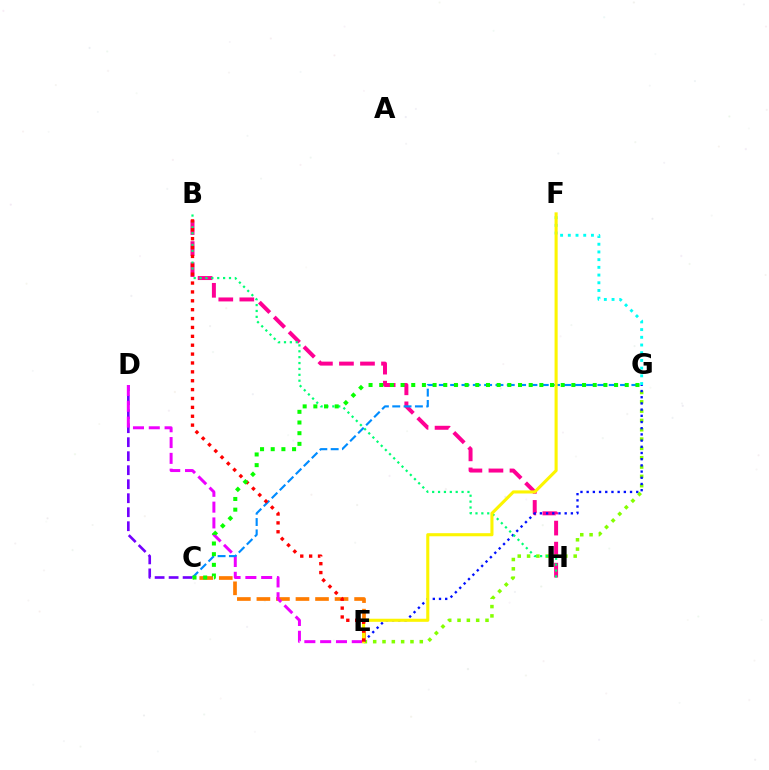{('B', 'H'): [{'color': '#ff0094', 'line_style': 'dashed', 'thickness': 2.86}, {'color': '#00ff74', 'line_style': 'dotted', 'thickness': 1.6}], ('C', 'D'): [{'color': '#7200ff', 'line_style': 'dashed', 'thickness': 1.9}], ('E', 'G'): [{'color': '#84ff00', 'line_style': 'dotted', 'thickness': 2.53}, {'color': '#0010ff', 'line_style': 'dotted', 'thickness': 1.68}], ('C', 'E'): [{'color': '#ff7c00', 'line_style': 'dashed', 'thickness': 2.65}], ('F', 'G'): [{'color': '#00fff6', 'line_style': 'dotted', 'thickness': 2.09}], ('D', 'E'): [{'color': '#ee00ff', 'line_style': 'dashed', 'thickness': 2.15}], ('C', 'G'): [{'color': '#008cff', 'line_style': 'dashed', 'thickness': 1.54}, {'color': '#08ff00', 'line_style': 'dotted', 'thickness': 2.9}], ('E', 'F'): [{'color': '#fcf500', 'line_style': 'solid', 'thickness': 2.22}], ('B', 'E'): [{'color': '#ff0000', 'line_style': 'dotted', 'thickness': 2.41}]}